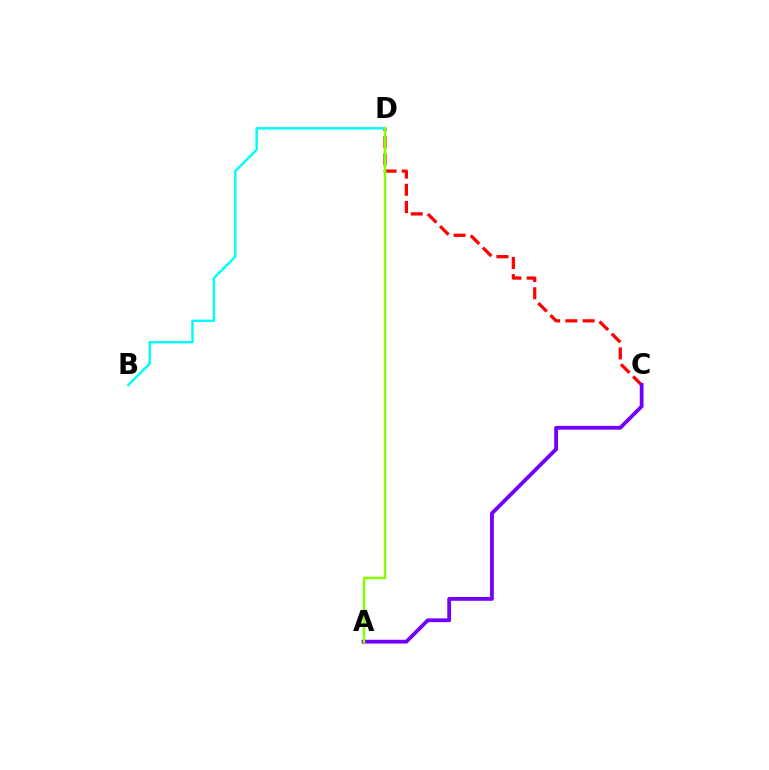{('C', 'D'): [{'color': '#ff0000', 'line_style': 'dashed', 'thickness': 2.34}], ('A', 'C'): [{'color': '#7200ff', 'line_style': 'solid', 'thickness': 2.73}], ('B', 'D'): [{'color': '#00fff6', 'line_style': 'solid', 'thickness': 1.77}], ('A', 'D'): [{'color': '#84ff00', 'line_style': 'solid', 'thickness': 1.79}]}